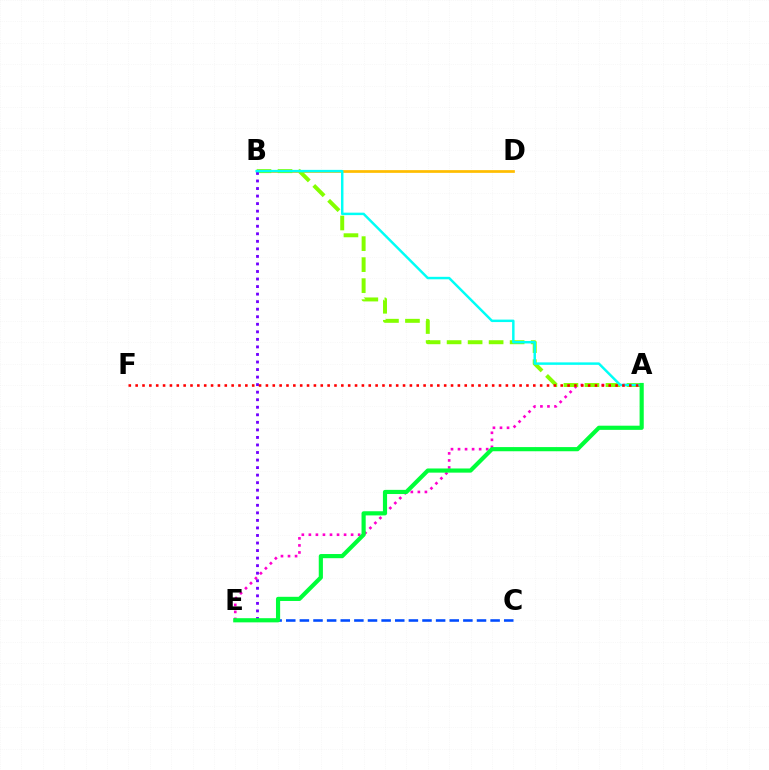{('B', 'D'): [{'color': '#ffbd00', 'line_style': 'solid', 'thickness': 1.96}], ('A', 'E'): [{'color': '#ff00cf', 'line_style': 'dotted', 'thickness': 1.91}, {'color': '#00ff39', 'line_style': 'solid', 'thickness': 3.0}], ('A', 'B'): [{'color': '#84ff00', 'line_style': 'dashed', 'thickness': 2.85}, {'color': '#00fff6', 'line_style': 'solid', 'thickness': 1.78}], ('B', 'E'): [{'color': '#7200ff', 'line_style': 'dotted', 'thickness': 2.05}], ('C', 'E'): [{'color': '#004bff', 'line_style': 'dashed', 'thickness': 1.85}], ('A', 'F'): [{'color': '#ff0000', 'line_style': 'dotted', 'thickness': 1.86}]}